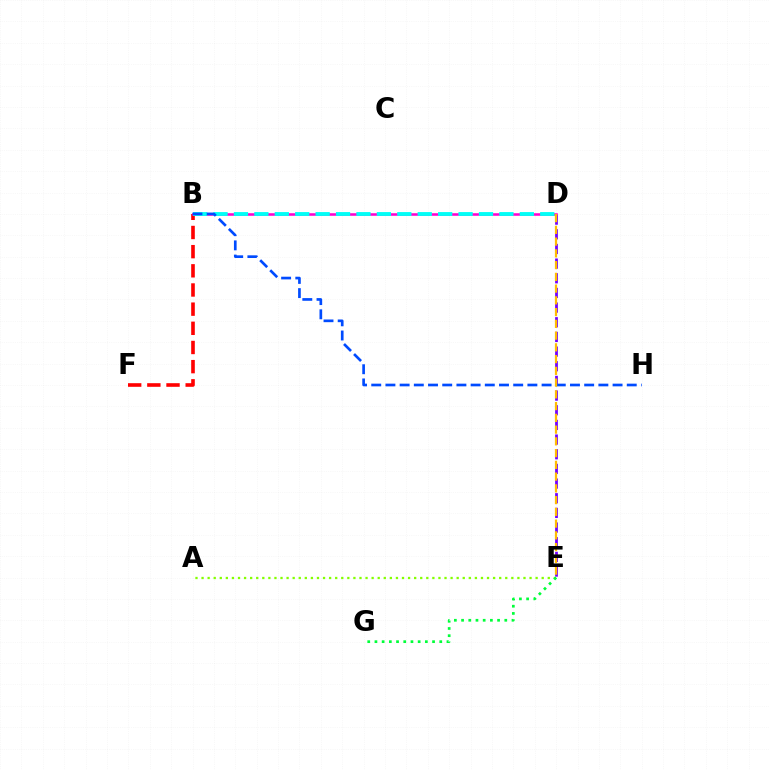{('D', 'E'): [{'color': '#7200ff', 'line_style': 'dashed', 'thickness': 1.99}, {'color': '#ffbd00', 'line_style': 'dashed', 'thickness': 1.6}], ('B', 'F'): [{'color': '#ff0000', 'line_style': 'dashed', 'thickness': 2.6}], ('A', 'E'): [{'color': '#84ff00', 'line_style': 'dotted', 'thickness': 1.65}], ('B', 'D'): [{'color': '#ff00cf', 'line_style': 'solid', 'thickness': 1.84}, {'color': '#00fff6', 'line_style': 'dashed', 'thickness': 2.77}], ('E', 'G'): [{'color': '#00ff39', 'line_style': 'dotted', 'thickness': 1.96}], ('B', 'H'): [{'color': '#004bff', 'line_style': 'dashed', 'thickness': 1.93}]}